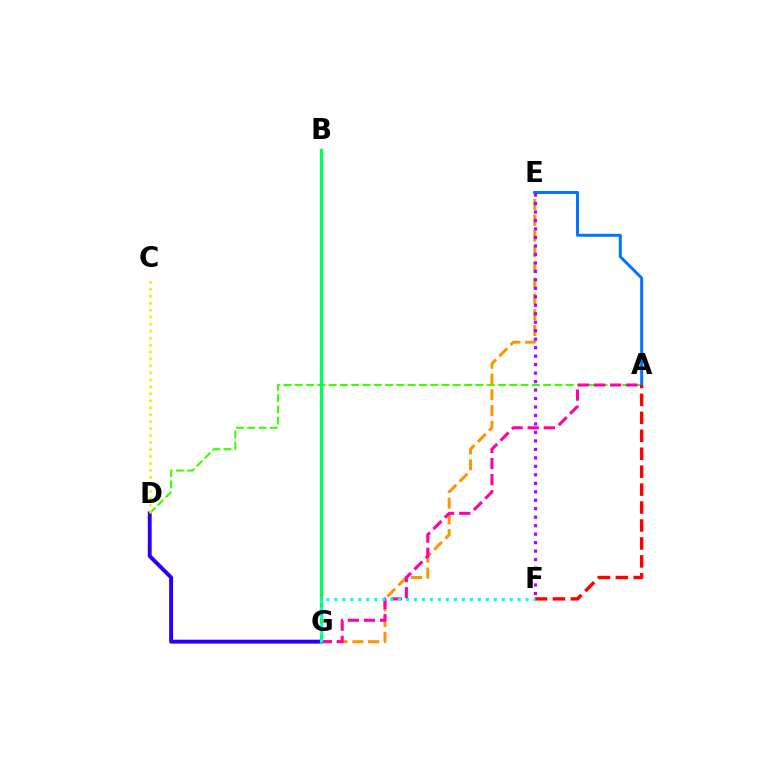{('A', 'D'): [{'color': '#3dff00', 'line_style': 'dashed', 'thickness': 1.53}], ('E', 'G'): [{'color': '#ff9400', 'line_style': 'dashed', 'thickness': 2.14}], ('D', 'G'): [{'color': '#2500ff', 'line_style': 'solid', 'thickness': 2.81}], ('B', 'G'): [{'color': '#00ff5c', 'line_style': 'solid', 'thickness': 2.34}], ('A', 'G'): [{'color': '#ff00ac', 'line_style': 'dashed', 'thickness': 2.19}], ('A', 'E'): [{'color': '#0074ff', 'line_style': 'solid', 'thickness': 2.13}], ('A', 'F'): [{'color': '#ff0000', 'line_style': 'dashed', 'thickness': 2.44}], ('F', 'G'): [{'color': '#00fff6', 'line_style': 'dotted', 'thickness': 2.17}], ('E', 'F'): [{'color': '#b900ff', 'line_style': 'dotted', 'thickness': 2.3}], ('C', 'D'): [{'color': '#d1ff00', 'line_style': 'dotted', 'thickness': 1.89}]}